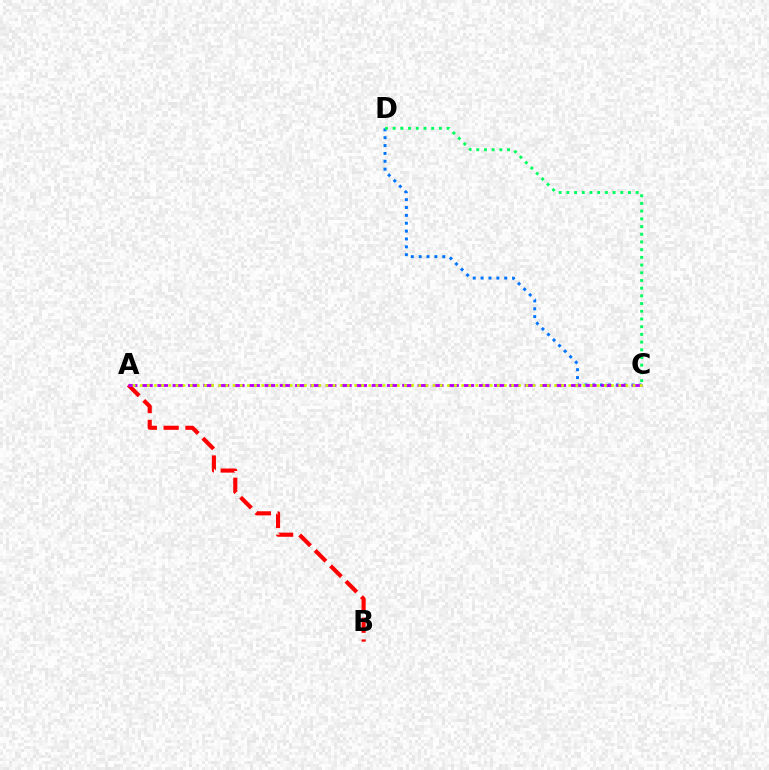{('A', 'B'): [{'color': '#ff0000', 'line_style': 'dashed', 'thickness': 2.96}], ('C', 'D'): [{'color': '#0074ff', 'line_style': 'dotted', 'thickness': 2.14}, {'color': '#00ff5c', 'line_style': 'dotted', 'thickness': 2.09}], ('A', 'C'): [{'color': '#b900ff', 'line_style': 'dashed', 'thickness': 2.08}, {'color': '#d1ff00', 'line_style': 'dotted', 'thickness': 1.94}]}